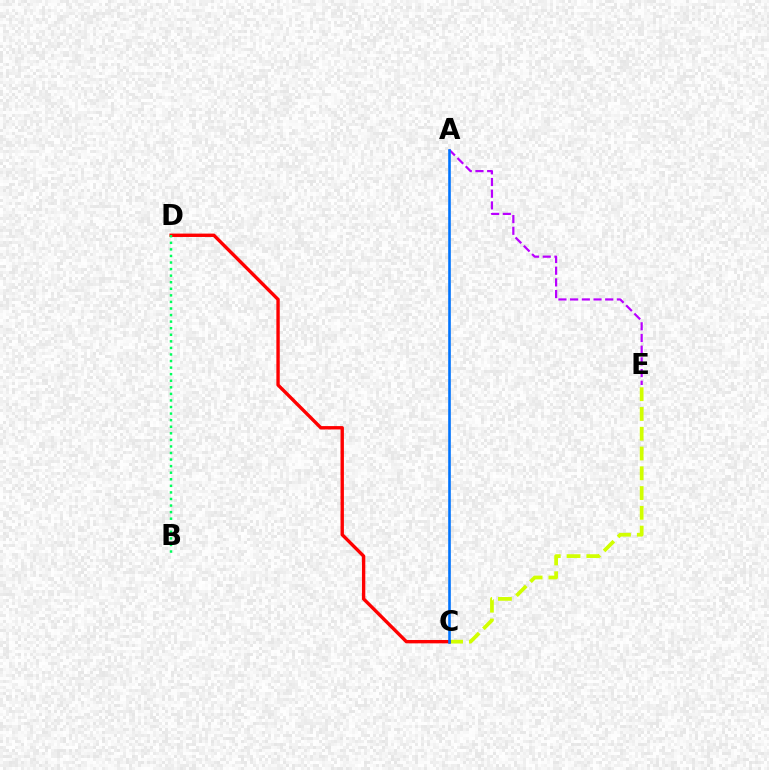{('C', 'E'): [{'color': '#d1ff00', 'line_style': 'dashed', 'thickness': 2.69}], ('A', 'E'): [{'color': '#b900ff', 'line_style': 'dashed', 'thickness': 1.59}], ('C', 'D'): [{'color': '#ff0000', 'line_style': 'solid', 'thickness': 2.43}], ('B', 'D'): [{'color': '#00ff5c', 'line_style': 'dotted', 'thickness': 1.78}], ('A', 'C'): [{'color': '#0074ff', 'line_style': 'solid', 'thickness': 1.88}]}